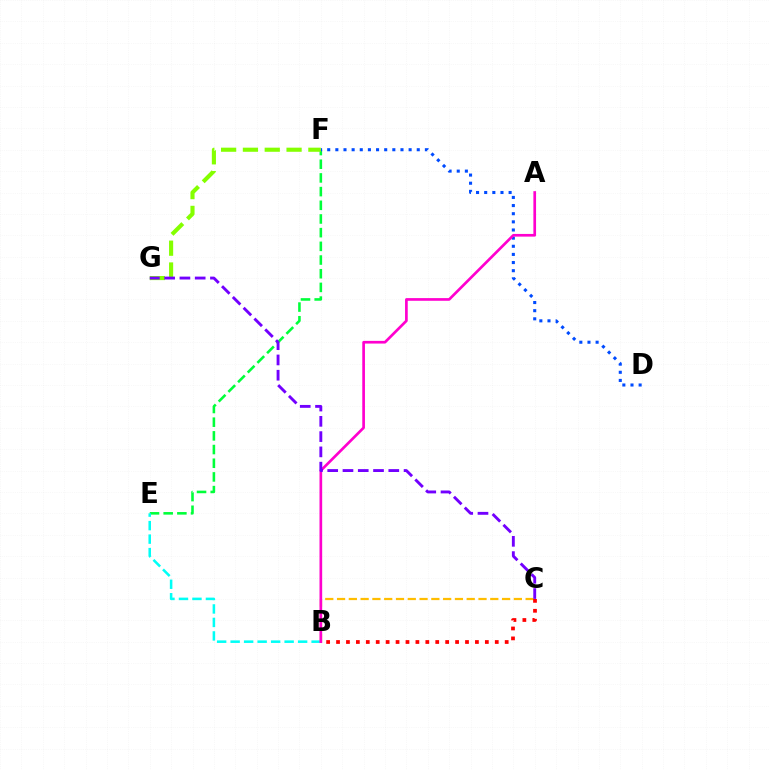{('B', 'C'): [{'color': '#ffbd00', 'line_style': 'dashed', 'thickness': 1.6}, {'color': '#ff0000', 'line_style': 'dotted', 'thickness': 2.7}], ('E', 'F'): [{'color': '#00ff39', 'line_style': 'dashed', 'thickness': 1.86}], ('D', 'F'): [{'color': '#004bff', 'line_style': 'dotted', 'thickness': 2.21}], ('B', 'E'): [{'color': '#00fff6', 'line_style': 'dashed', 'thickness': 1.83}], ('F', 'G'): [{'color': '#84ff00', 'line_style': 'dashed', 'thickness': 2.96}], ('A', 'B'): [{'color': '#ff00cf', 'line_style': 'solid', 'thickness': 1.93}], ('C', 'G'): [{'color': '#7200ff', 'line_style': 'dashed', 'thickness': 2.07}]}